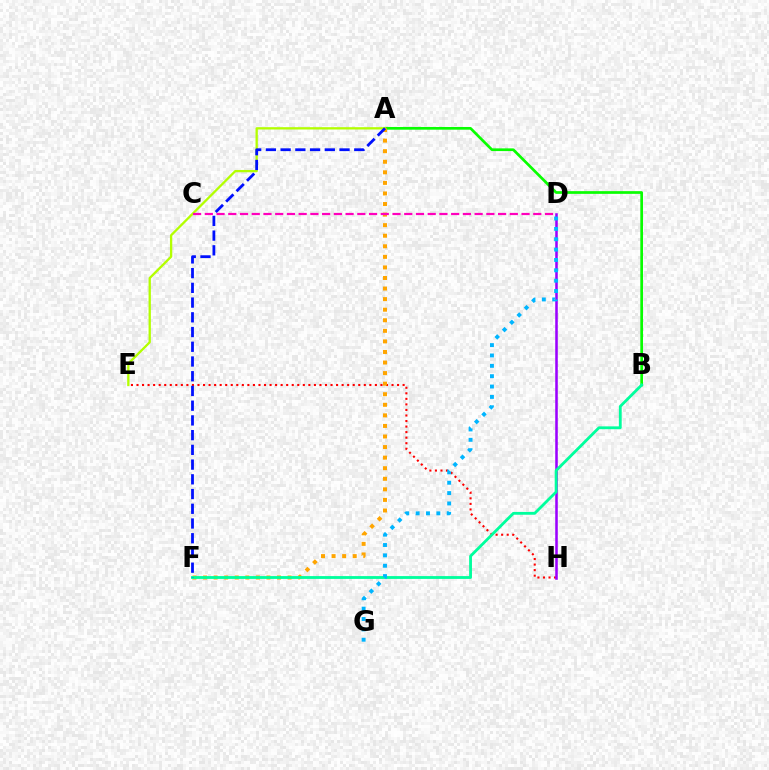{('E', 'H'): [{'color': '#ff0000', 'line_style': 'dotted', 'thickness': 1.51}], ('A', 'B'): [{'color': '#08ff00', 'line_style': 'solid', 'thickness': 1.94}], ('A', 'E'): [{'color': '#b3ff00', 'line_style': 'solid', 'thickness': 1.66}], ('D', 'H'): [{'color': '#9b00ff', 'line_style': 'solid', 'thickness': 1.83}], ('A', 'F'): [{'color': '#ffa500', 'line_style': 'dotted', 'thickness': 2.87}, {'color': '#0010ff', 'line_style': 'dashed', 'thickness': 2.0}], ('C', 'D'): [{'color': '#ff00bd', 'line_style': 'dashed', 'thickness': 1.59}], ('B', 'F'): [{'color': '#00ff9d', 'line_style': 'solid', 'thickness': 2.03}], ('D', 'G'): [{'color': '#00b5ff', 'line_style': 'dotted', 'thickness': 2.81}]}